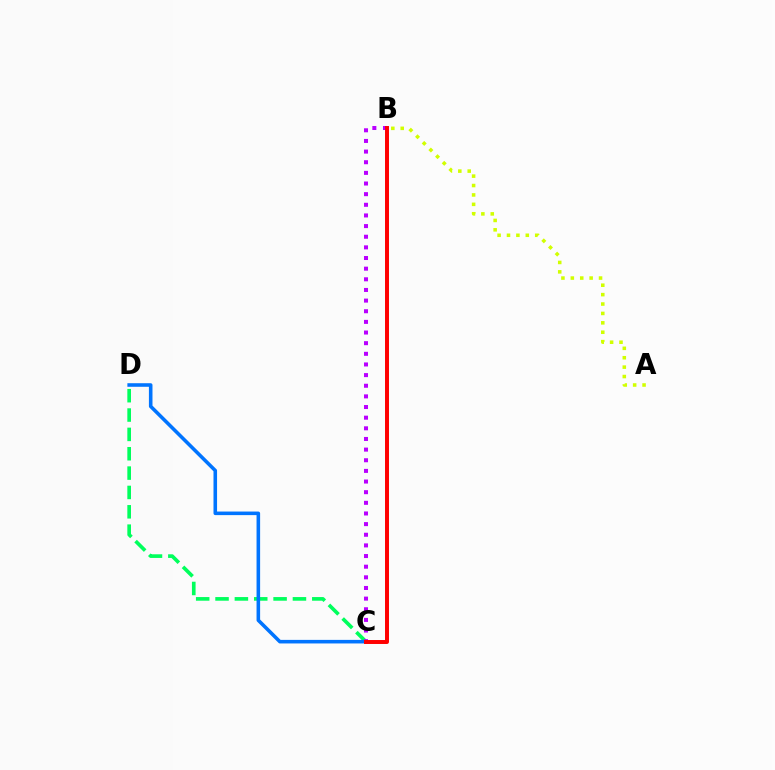{('C', 'D'): [{'color': '#00ff5c', 'line_style': 'dashed', 'thickness': 2.63}, {'color': '#0074ff', 'line_style': 'solid', 'thickness': 2.57}], ('A', 'B'): [{'color': '#d1ff00', 'line_style': 'dotted', 'thickness': 2.56}], ('B', 'C'): [{'color': '#b900ff', 'line_style': 'dotted', 'thickness': 2.89}, {'color': '#ff0000', 'line_style': 'solid', 'thickness': 2.85}]}